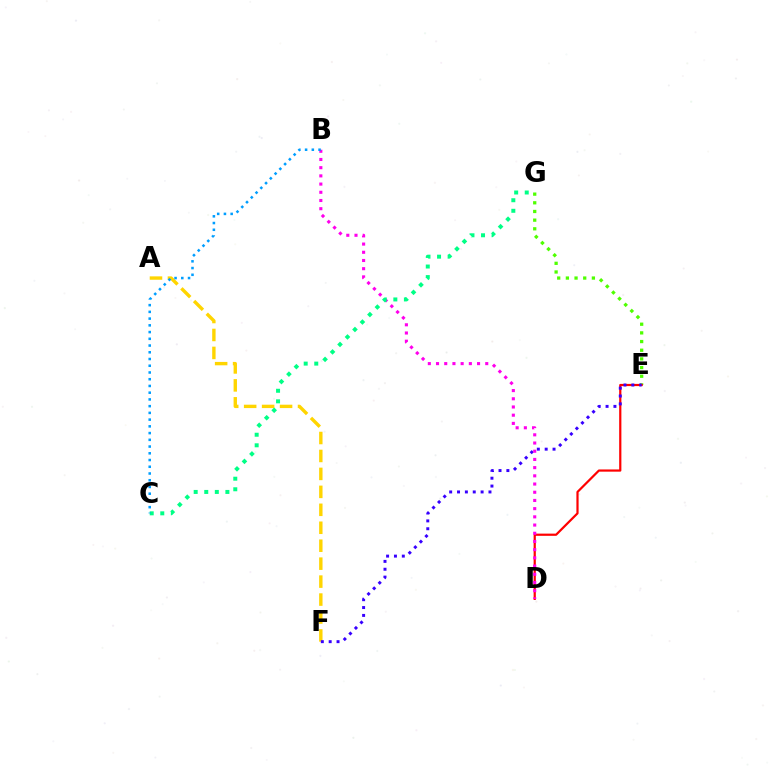{('A', 'F'): [{'color': '#ffd500', 'line_style': 'dashed', 'thickness': 2.44}], ('E', 'G'): [{'color': '#4fff00', 'line_style': 'dotted', 'thickness': 2.36}], ('D', 'E'): [{'color': '#ff0000', 'line_style': 'solid', 'thickness': 1.59}], ('E', 'F'): [{'color': '#3700ff', 'line_style': 'dotted', 'thickness': 2.14}], ('B', 'D'): [{'color': '#ff00ed', 'line_style': 'dotted', 'thickness': 2.23}], ('C', 'G'): [{'color': '#00ff86', 'line_style': 'dotted', 'thickness': 2.87}], ('B', 'C'): [{'color': '#009eff', 'line_style': 'dotted', 'thickness': 1.83}]}